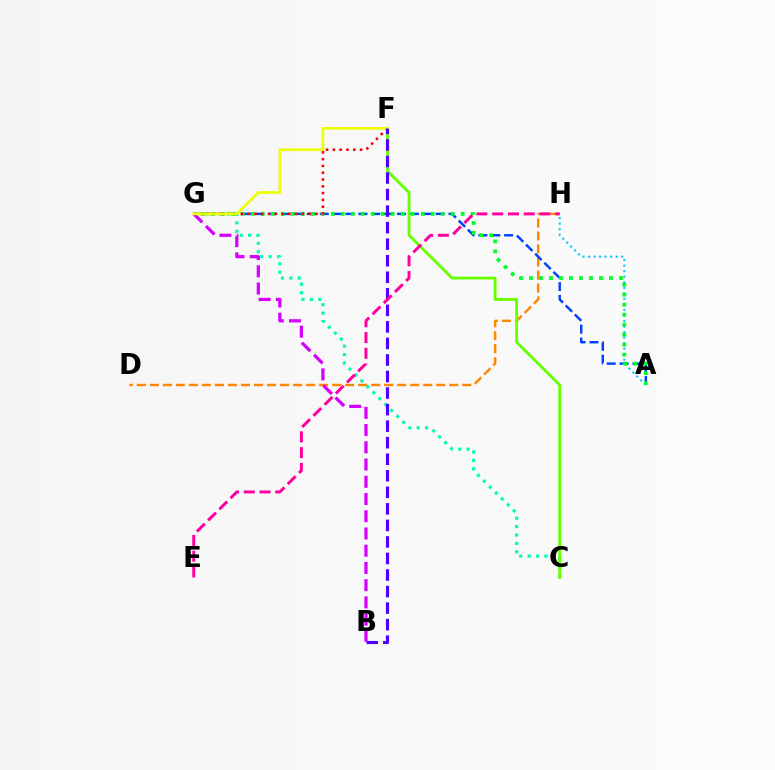{('D', 'H'): [{'color': '#ff8800', 'line_style': 'dashed', 'thickness': 1.77}], ('A', 'G'): [{'color': '#003fff', 'line_style': 'dashed', 'thickness': 1.75}, {'color': '#00ff27', 'line_style': 'dotted', 'thickness': 2.72}], ('C', 'G'): [{'color': '#00ffaf', 'line_style': 'dotted', 'thickness': 2.28}], ('A', 'H'): [{'color': '#00c7ff', 'line_style': 'dotted', 'thickness': 1.5}], ('F', 'G'): [{'color': '#ff0000', 'line_style': 'dotted', 'thickness': 1.85}, {'color': '#eeff00', 'line_style': 'solid', 'thickness': 1.93}], ('C', 'F'): [{'color': '#66ff00', 'line_style': 'solid', 'thickness': 2.04}], ('B', 'G'): [{'color': '#d600ff', 'line_style': 'dashed', 'thickness': 2.34}], ('B', 'F'): [{'color': '#4f00ff', 'line_style': 'dashed', 'thickness': 2.25}], ('E', 'H'): [{'color': '#ff00a0', 'line_style': 'dashed', 'thickness': 2.14}]}